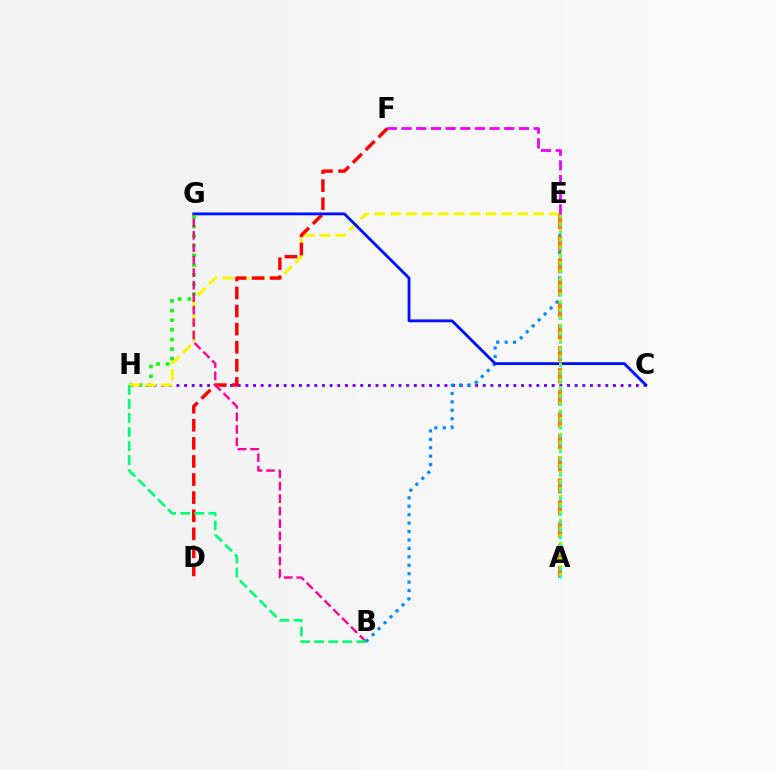{('C', 'H'): [{'color': '#7200ff', 'line_style': 'dotted', 'thickness': 2.08}], ('G', 'H'): [{'color': '#08ff00', 'line_style': 'dotted', 'thickness': 2.62}], ('B', 'E'): [{'color': '#008cff', 'line_style': 'dotted', 'thickness': 2.29}], ('E', 'H'): [{'color': '#fcf500', 'line_style': 'dashed', 'thickness': 2.16}], ('A', 'E'): [{'color': '#ff7c00', 'line_style': 'dashed', 'thickness': 2.99}, {'color': '#00fff6', 'line_style': 'dotted', 'thickness': 2.13}, {'color': '#84ff00', 'line_style': 'dotted', 'thickness': 2.12}], ('D', 'F'): [{'color': '#ff0000', 'line_style': 'dashed', 'thickness': 2.46}], ('C', 'G'): [{'color': '#0010ff', 'line_style': 'solid', 'thickness': 2.04}], ('B', 'G'): [{'color': '#ff0094', 'line_style': 'dashed', 'thickness': 1.69}], ('B', 'H'): [{'color': '#00ff74', 'line_style': 'dashed', 'thickness': 1.91}], ('E', 'F'): [{'color': '#ee00ff', 'line_style': 'dashed', 'thickness': 1.99}]}